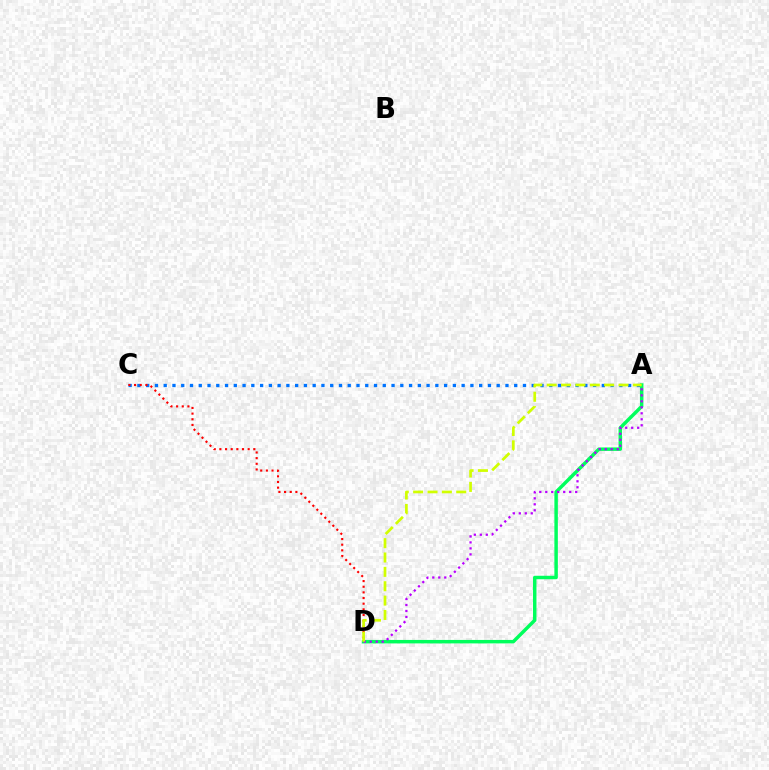{('A', 'C'): [{'color': '#0074ff', 'line_style': 'dotted', 'thickness': 2.38}], ('A', 'D'): [{'color': '#00ff5c', 'line_style': 'solid', 'thickness': 2.5}, {'color': '#b900ff', 'line_style': 'dotted', 'thickness': 1.63}, {'color': '#d1ff00', 'line_style': 'dashed', 'thickness': 1.95}], ('C', 'D'): [{'color': '#ff0000', 'line_style': 'dotted', 'thickness': 1.54}]}